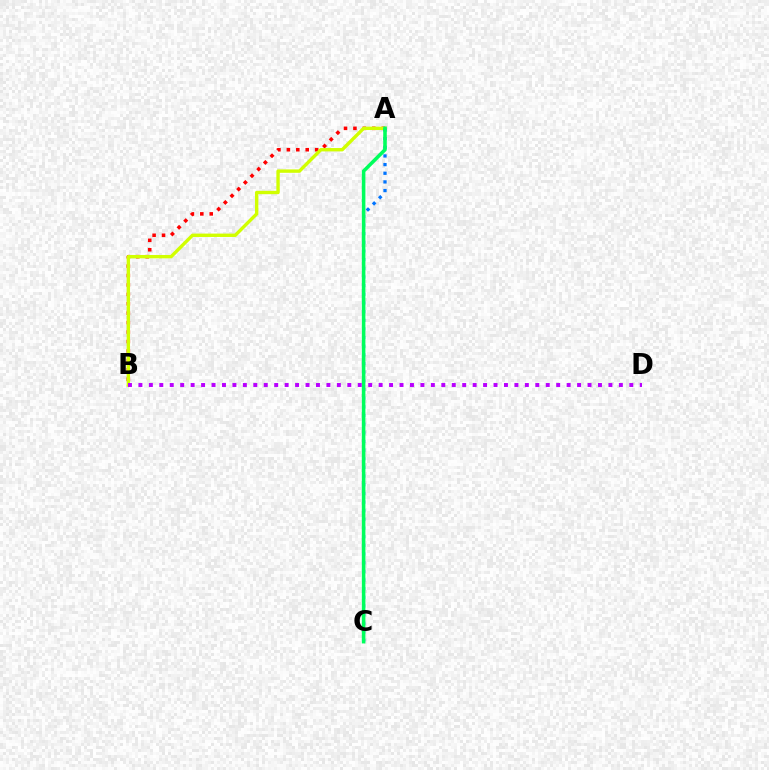{('A', 'B'): [{'color': '#ff0000', 'line_style': 'dotted', 'thickness': 2.56}, {'color': '#d1ff00', 'line_style': 'solid', 'thickness': 2.44}], ('A', 'C'): [{'color': '#0074ff', 'line_style': 'dotted', 'thickness': 2.35}, {'color': '#00ff5c', 'line_style': 'solid', 'thickness': 2.56}], ('B', 'D'): [{'color': '#b900ff', 'line_style': 'dotted', 'thickness': 2.84}]}